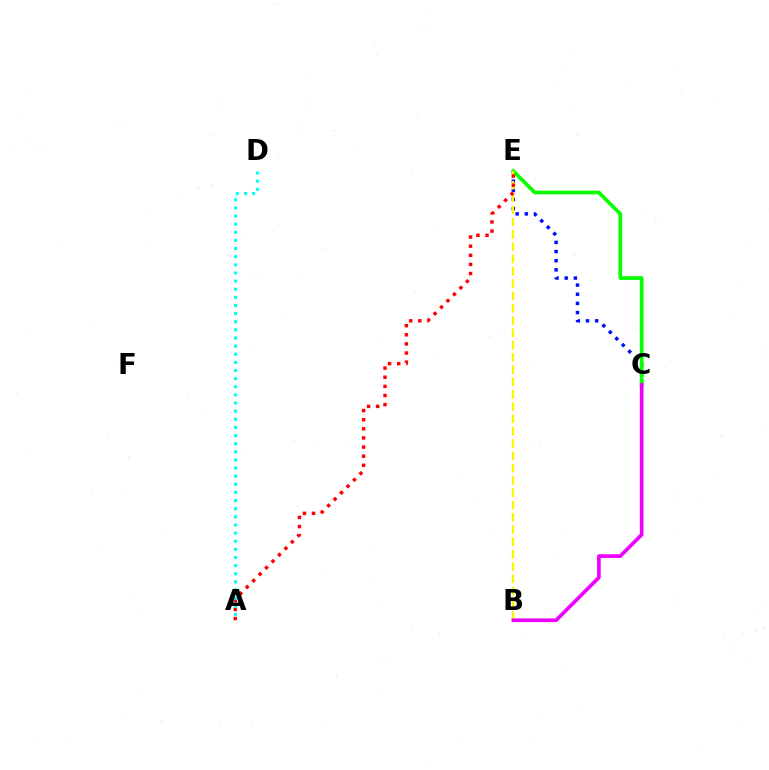{('C', 'E'): [{'color': '#0010ff', 'line_style': 'dotted', 'thickness': 2.49}, {'color': '#08ff00', 'line_style': 'solid', 'thickness': 2.67}], ('B', 'E'): [{'color': '#fcf500', 'line_style': 'dashed', 'thickness': 1.67}], ('A', 'E'): [{'color': '#ff0000', 'line_style': 'dotted', 'thickness': 2.48}], ('A', 'D'): [{'color': '#00fff6', 'line_style': 'dotted', 'thickness': 2.21}], ('B', 'C'): [{'color': '#ee00ff', 'line_style': 'solid', 'thickness': 2.64}]}